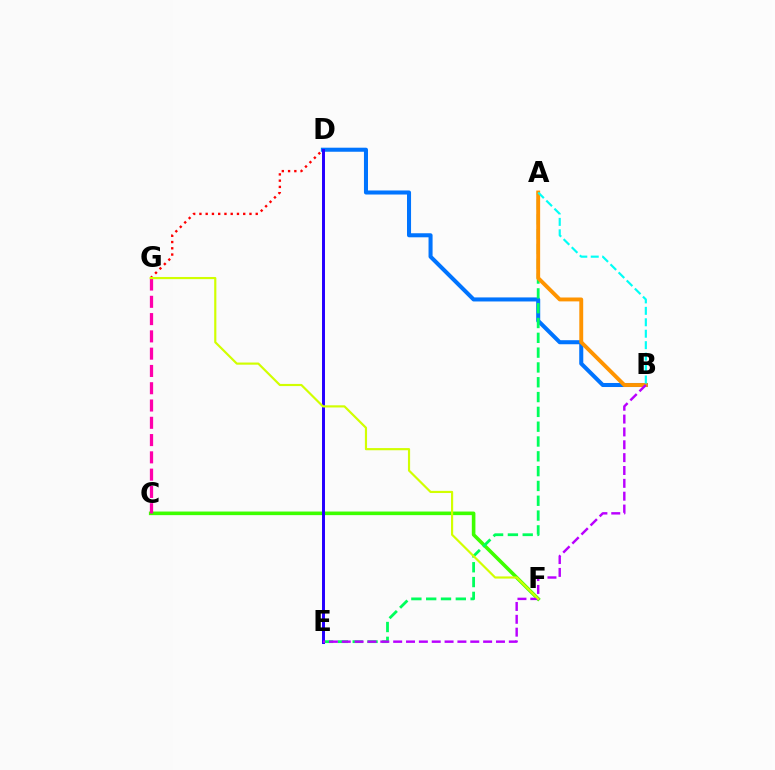{('C', 'F'): [{'color': '#3dff00', 'line_style': 'solid', 'thickness': 2.59}], ('B', 'D'): [{'color': '#0074ff', 'line_style': 'solid', 'thickness': 2.91}], ('A', 'E'): [{'color': '#00ff5c', 'line_style': 'dashed', 'thickness': 2.01}], ('A', 'B'): [{'color': '#ff9400', 'line_style': 'solid', 'thickness': 2.8}, {'color': '#00fff6', 'line_style': 'dashed', 'thickness': 1.55}], ('D', 'G'): [{'color': '#ff0000', 'line_style': 'dotted', 'thickness': 1.7}], ('C', 'G'): [{'color': '#ff00ac', 'line_style': 'dashed', 'thickness': 2.35}], ('D', 'E'): [{'color': '#2500ff', 'line_style': 'solid', 'thickness': 2.13}], ('B', 'E'): [{'color': '#b900ff', 'line_style': 'dashed', 'thickness': 1.75}], ('F', 'G'): [{'color': '#d1ff00', 'line_style': 'solid', 'thickness': 1.56}]}